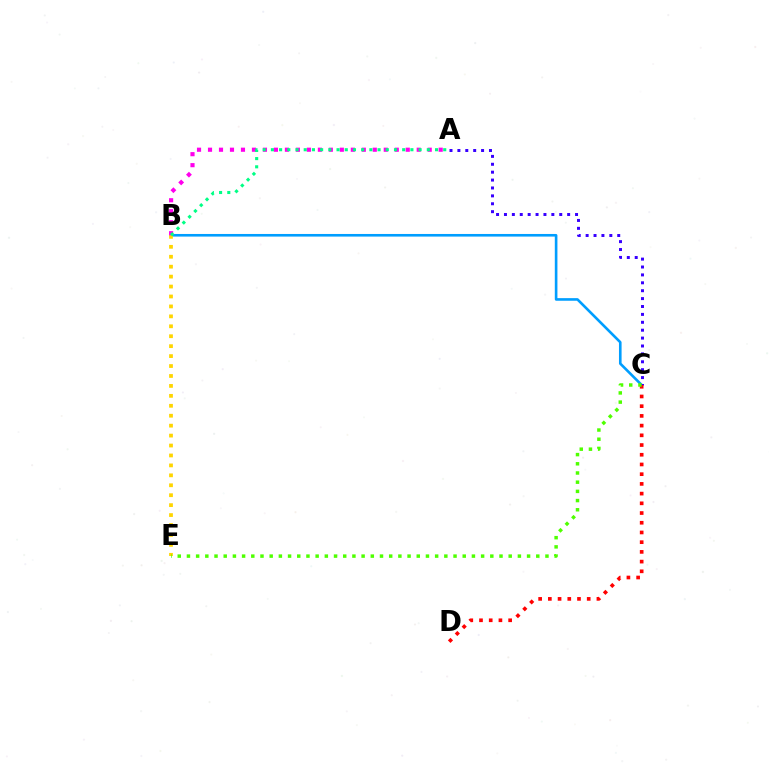{('B', 'C'): [{'color': '#009eff', 'line_style': 'solid', 'thickness': 1.89}], ('B', 'E'): [{'color': '#ffd500', 'line_style': 'dotted', 'thickness': 2.7}], ('A', 'C'): [{'color': '#3700ff', 'line_style': 'dotted', 'thickness': 2.15}], ('A', 'B'): [{'color': '#ff00ed', 'line_style': 'dotted', 'thickness': 2.98}, {'color': '#00ff86', 'line_style': 'dotted', 'thickness': 2.23}], ('C', 'D'): [{'color': '#ff0000', 'line_style': 'dotted', 'thickness': 2.64}], ('C', 'E'): [{'color': '#4fff00', 'line_style': 'dotted', 'thickness': 2.5}]}